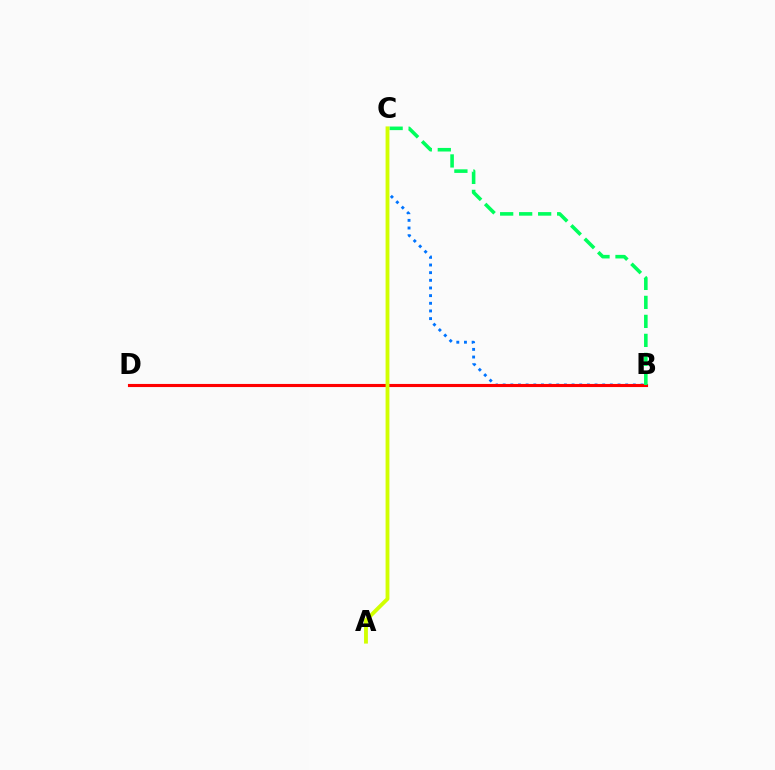{('B', 'D'): [{'color': '#b900ff', 'line_style': 'dashed', 'thickness': 1.92}, {'color': '#ff0000', 'line_style': 'solid', 'thickness': 2.24}], ('B', 'C'): [{'color': '#0074ff', 'line_style': 'dotted', 'thickness': 2.08}, {'color': '#00ff5c', 'line_style': 'dashed', 'thickness': 2.58}], ('A', 'C'): [{'color': '#d1ff00', 'line_style': 'solid', 'thickness': 2.76}]}